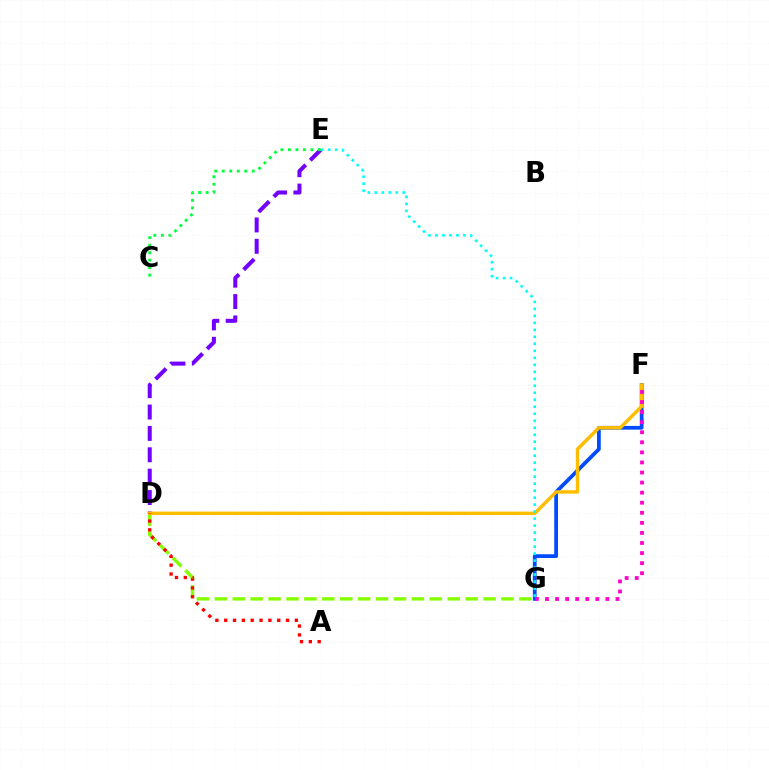{('D', 'G'): [{'color': '#84ff00', 'line_style': 'dashed', 'thickness': 2.43}], ('D', 'E'): [{'color': '#7200ff', 'line_style': 'dashed', 'thickness': 2.9}], ('C', 'E'): [{'color': '#00ff39', 'line_style': 'dotted', 'thickness': 2.04}], ('F', 'G'): [{'color': '#004bff', 'line_style': 'solid', 'thickness': 2.69}, {'color': '#ff00cf', 'line_style': 'dotted', 'thickness': 2.74}], ('D', 'F'): [{'color': '#ffbd00', 'line_style': 'solid', 'thickness': 2.48}], ('E', 'G'): [{'color': '#00fff6', 'line_style': 'dotted', 'thickness': 1.9}], ('A', 'D'): [{'color': '#ff0000', 'line_style': 'dotted', 'thickness': 2.4}]}